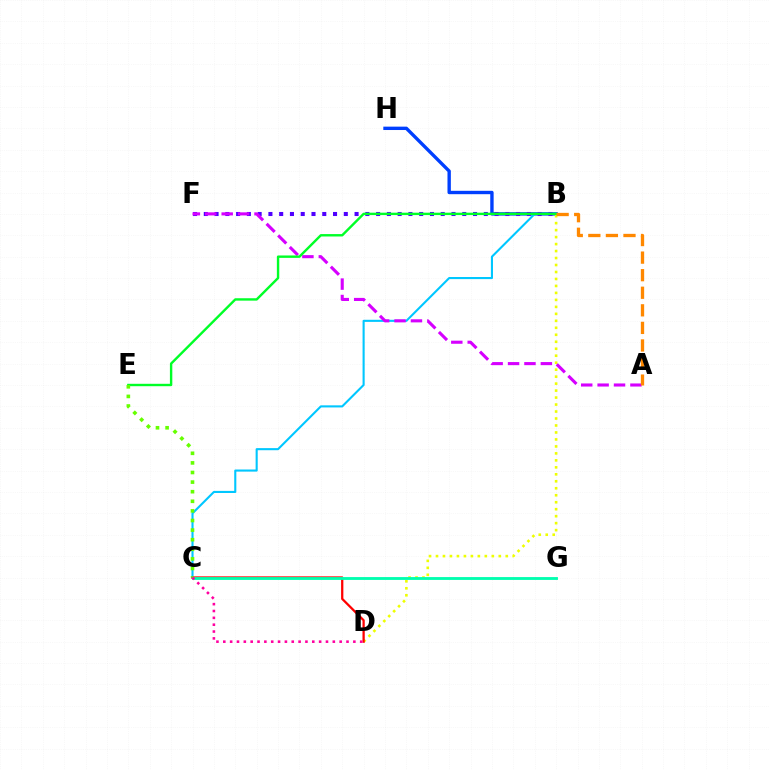{('B', 'H'): [{'color': '#003fff', 'line_style': 'solid', 'thickness': 2.43}], ('B', 'D'): [{'color': '#eeff00', 'line_style': 'dotted', 'thickness': 1.9}], ('B', 'F'): [{'color': '#4f00ff', 'line_style': 'dotted', 'thickness': 2.93}], ('B', 'C'): [{'color': '#00c7ff', 'line_style': 'solid', 'thickness': 1.51}], ('C', 'D'): [{'color': '#ff0000', 'line_style': 'solid', 'thickness': 1.63}, {'color': '#ff00a0', 'line_style': 'dotted', 'thickness': 1.86}], ('C', 'G'): [{'color': '#00ffaf', 'line_style': 'solid', 'thickness': 2.05}], ('A', 'F'): [{'color': '#d600ff', 'line_style': 'dashed', 'thickness': 2.23}], ('B', 'E'): [{'color': '#00ff27', 'line_style': 'solid', 'thickness': 1.73}], ('A', 'B'): [{'color': '#ff8800', 'line_style': 'dashed', 'thickness': 2.39}], ('C', 'E'): [{'color': '#66ff00', 'line_style': 'dotted', 'thickness': 2.61}]}